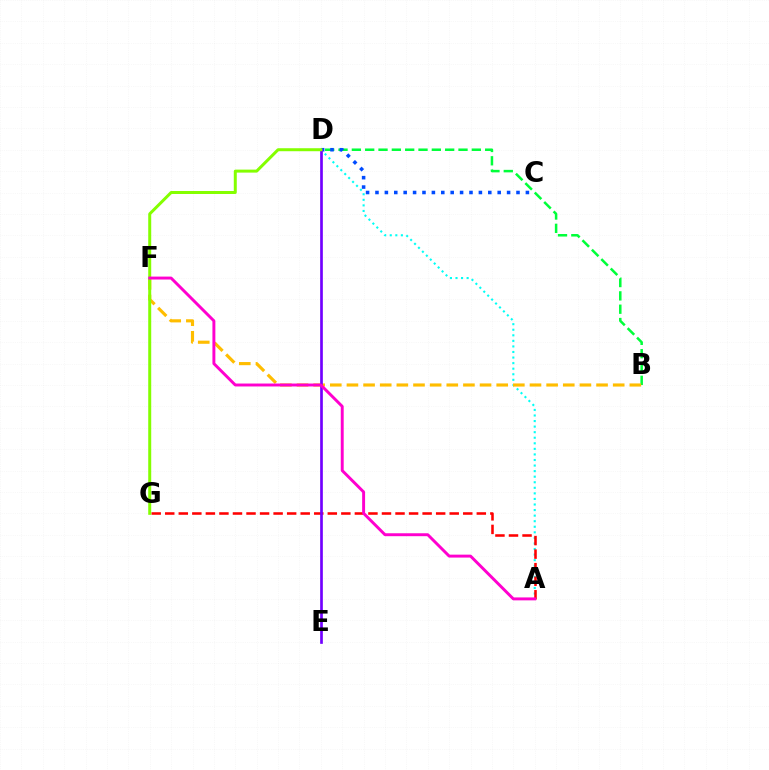{('B', 'D'): [{'color': '#00ff39', 'line_style': 'dashed', 'thickness': 1.81}], ('A', 'D'): [{'color': '#00fff6', 'line_style': 'dotted', 'thickness': 1.51}], ('B', 'F'): [{'color': '#ffbd00', 'line_style': 'dashed', 'thickness': 2.26}], ('A', 'G'): [{'color': '#ff0000', 'line_style': 'dashed', 'thickness': 1.84}], ('C', 'D'): [{'color': '#004bff', 'line_style': 'dotted', 'thickness': 2.55}], ('D', 'E'): [{'color': '#7200ff', 'line_style': 'solid', 'thickness': 1.93}], ('D', 'G'): [{'color': '#84ff00', 'line_style': 'solid', 'thickness': 2.15}], ('A', 'F'): [{'color': '#ff00cf', 'line_style': 'solid', 'thickness': 2.11}]}